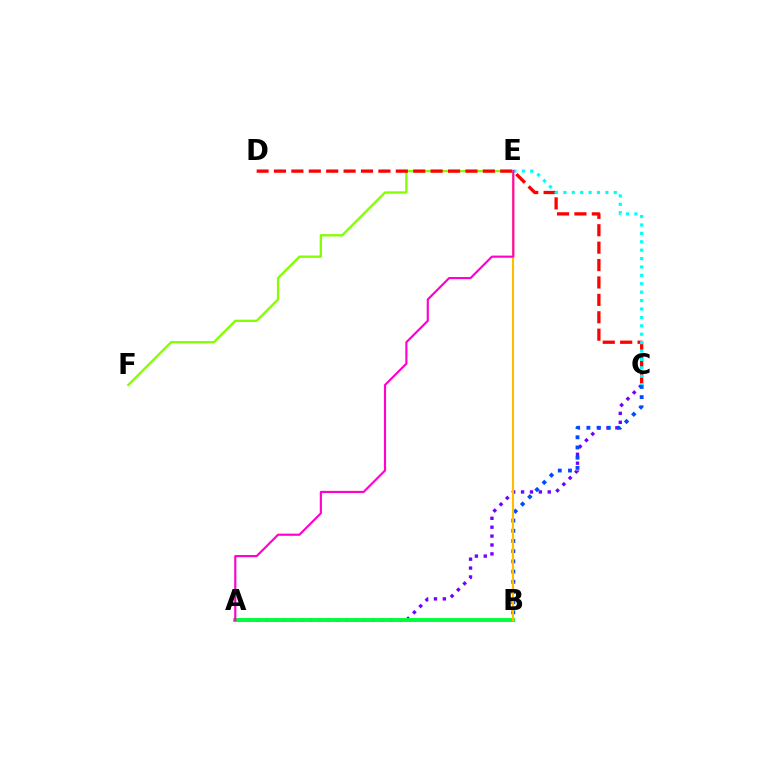{('E', 'F'): [{'color': '#84ff00', 'line_style': 'solid', 'thickness': 1.68}], ('C', 'D'): [{'color': '#ff0000', 'line_style': 'dashed', 'thickness': 2.36}], ('A', 'C'): [{'color': '#7200ff', 'line_style': 'dotted', 'thickness': 2.42}], ('B', 'C'): [{'color': '#004bff', 'line_style': 'dotted', 'thickness': 2.77}], ('A', 'B'): [{'color': '#00ff39', 'line_style': 'solid', 'thickness': 2.8}], ('B', 'E'): [{'color': '#ffbd00', 'line_style': 'solid', 'thickness': 1.53}], ('C', 'E'): [{'color': '#00fff6', 'line_style': 'dotted', 'thickness': 2.28}], ('A', 'E'): [{'color': '#ff00cf', 'line_style': 'solid', 'thickness': 1.55}]}